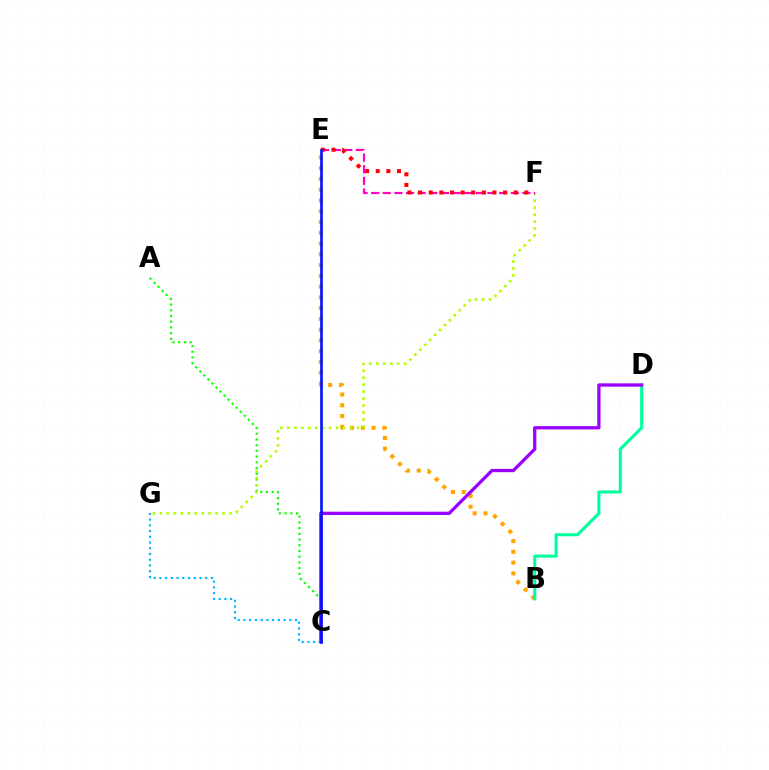{('C', 'G'): [{'color': '#00b5ff', 'line_style': 'dotted', 'thickness': 1.56}], ('A', 'C'): [{'color': '#08ff00', 'line_style': 'dotted', 'thickness': 1.55}], ('B', 'E'): [{'color': '#ffa500', 'line_style': 'dotted', 'thickness': 2.93}], ('F', 'G'): [{'color': '#b3ff00', 'line_style': 'dotted', 'thickness': 1.89}], ('E', 'F'): [{'color': '#ff00bd', 'line_style': 'dashed', 'thickness': 1.58}, {'color': '#ff0000', 'line_style': 'dotted', 'thickness': 2.89}], ('B', 'D'): [{'color': '#00ff9d', 'line_style': 'solid', 'thickness': 2.22}], ('C', 'D'): [{'color': '#9b00ff', 'line_style': 'solid', 'thickness': 2.36}], ('C', 'E'): [{'color': '#0010ff', 'line_style': 'solid', 'thickness': 1.89}]}